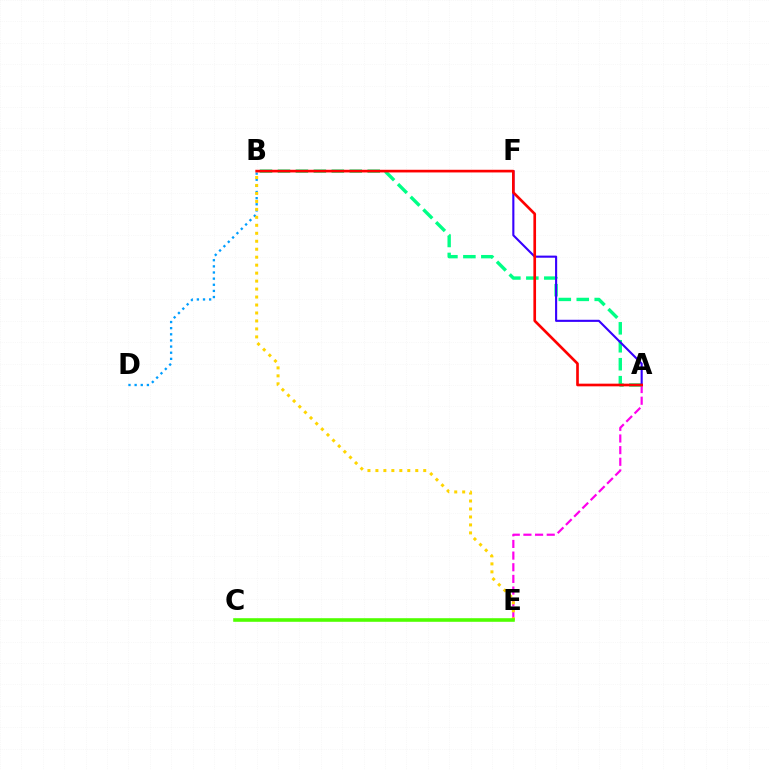{('B', 'D'): [{'color': '#009eff', 'line_style': 'dotted', 'thickness': 1.67}], ('A', 'E'): [{'color': '#ff00ed', 'line_style': 'dashed', 'thickness': 1.58}], ('A', 'B'): [{'color': '#00ff86', 'line_style': 'dashed', 'thickness': 2.44}, {'color': '#ff0000', 'line_style': 'solid', 'thickness': 1.92}], ('B', 'E'): [{'color': '#ffd500', 'line_style': 'dotted', 'thickness': 2.17}], ('C', 'E'): [{'color': '#4fff00', 'line_style': 'solid', 'thickness': 2.59}], ('A', 'F'): [{'color': '#3700ff', 'line_style': 'solid', 'thickness': 1.52}]}